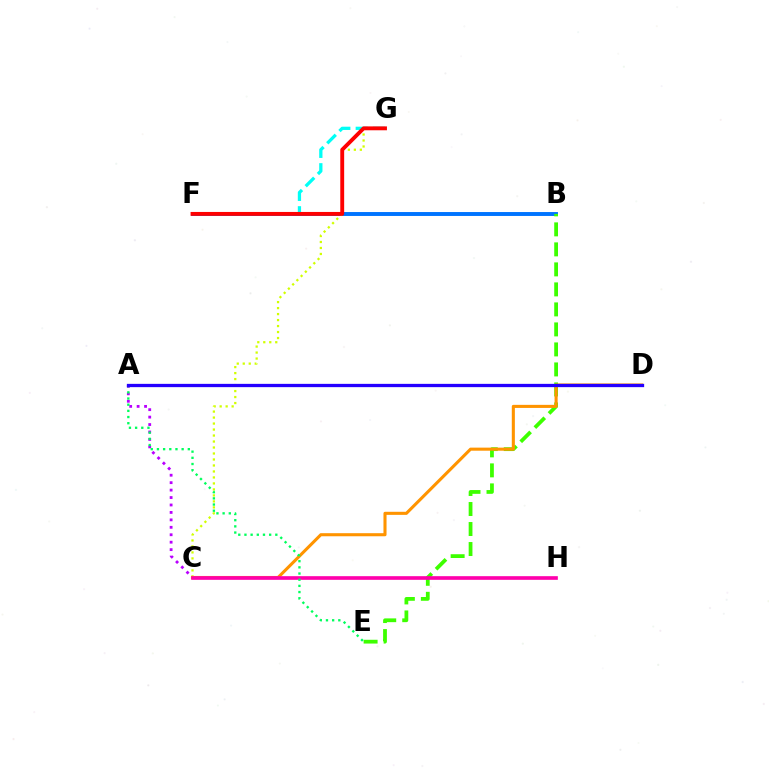{('A', 'C'): [{'color': '#b900ff', 'line_style': 'dotted', 'thickness': 2.02}], ('F', 'G'): [{'color': '#00fff6', 'line_style': 'dashed', 'thickness': 2.35}, {'color': '#ff0000', 'line_style': 'solid', 'thickness': 2.79}], ('B', 'F'): [{'color': '#0074ff', 'line_style': 'solid', 'thickness': 2.82}], ('C', 'G'): [{'color': '#d1ff00', 'line_style': 'dotted', 'thickness': 1.63}], ('B', 'E'): [{'color': '#3dff00', 'line_style': 'dashed', 'thickness': 2.72}], ('C', 'D'): [{'color': '#ff9400', 'line_style': 'solid', 'thickness': 2.22}], ('C', 'H'): [{'color': '#ff00ac', 'line_style': 'solid', 'thickness': 2.63}], ('A', 'E'): [{'color': '#00ff5c', 'line_style': 'dotted', 'thickness': 1.68}], ('A', 'D'): [{'color': '#2500ff', 'line_style': 'solid', 'thickness': 2.37}]}